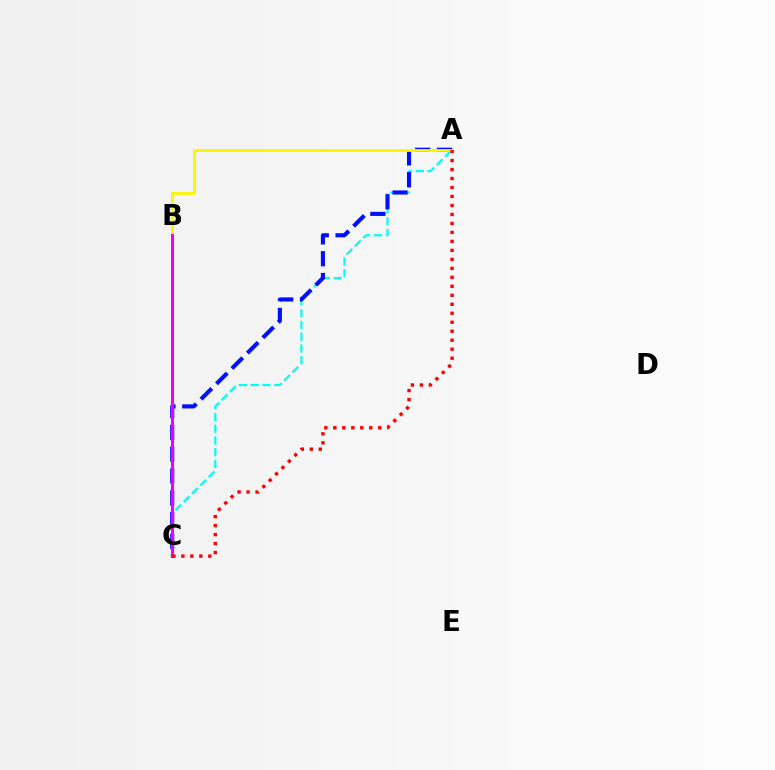{('A', 'C'): [{'color': '#00fff6', 'line_style': 'dashed', 'thickness': 1.6}, {'color': '#0010ff', 'line_style': 'dashed', 'thickness': 2.96}, {'color': '#ff0000', 'line_style': 'dotted', 'thickness': 2.44}], ('B', 'C'): [{'color': '#08ff00', 'line_style': 'solid', 'thickness': 1.92}, {'color': '#ee00ff', 'line_style': 'solid', 'thickness': 2.17}], ('A', 'B'): [{'color': '#fcf500', 'line_style': 'solid', 'thickness': 2.0}]}